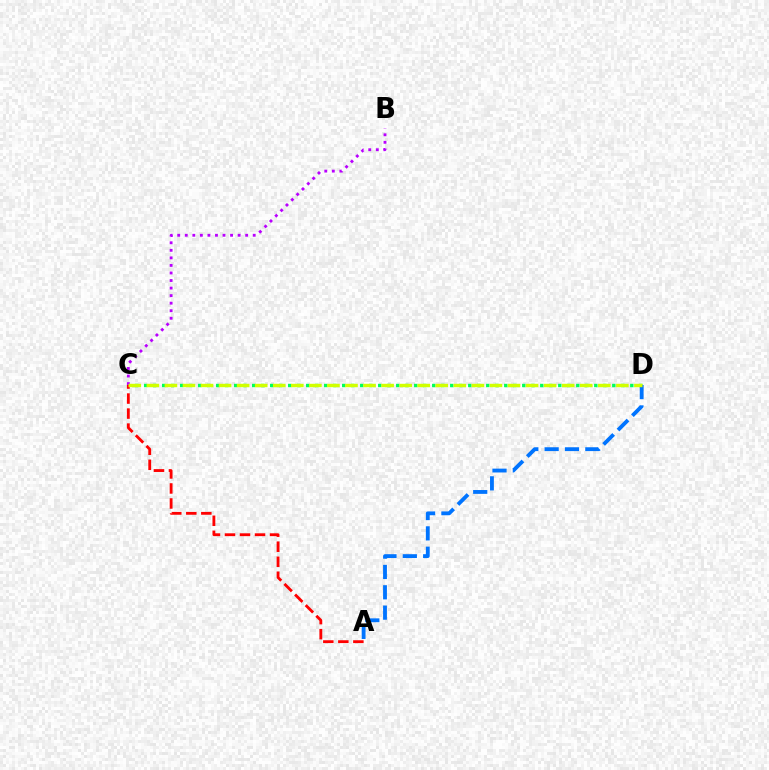{('C', 'D'): [{'color': '#00ff5c', 'line_style': 'dotted', 'thickness': 2.45}, {'color': '#d1ff00', 'line_style': 'dashed', 'thickness': 2.45}], ('B', 'C'): [{'color': '#b900ff', 'line_style': 'dotted', 'thickness': 2.05}], ('A', 'D'): [{'color': '#0074ff', 'line_style': 'dashed', 'thickness': 2.76}], ('A', 'C'): [{'color': '#ff0000', 'line_style': 'dashed', 'thickness': 2.04}]}